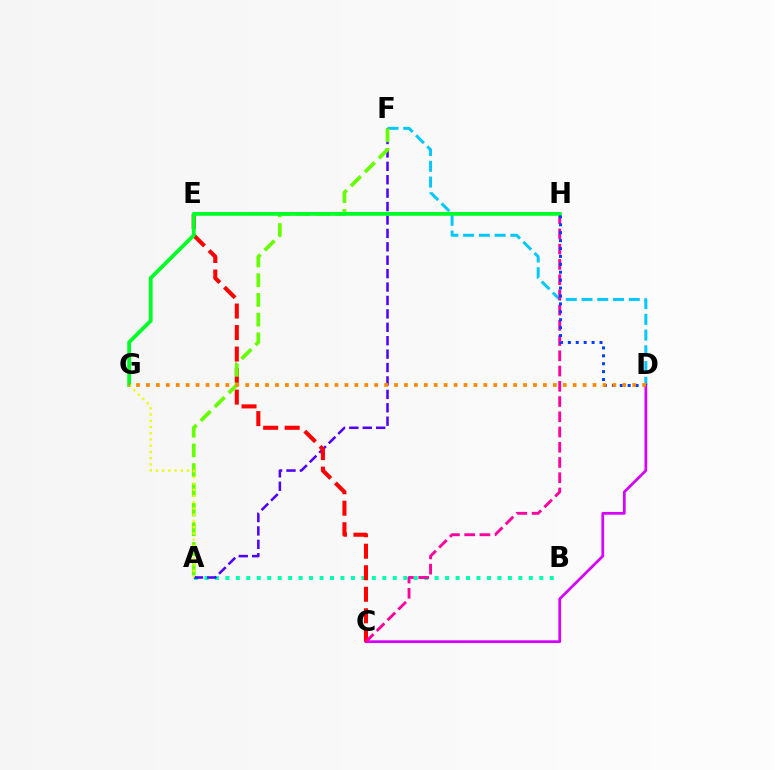{('D', 'F'): [{'color': '#00c7ff', 'line_style': 'dashed', 'thickness': 2.14}], ('A', 'B'): [{'color': '#00ffaf', 'line_style': 'dotted', 'thickness': 2.84}], ('A', 'F'): [{'color': '#4f00ff', 'line_style': 'dashed', 'thickness': 1.82}, {'color': '#66ff00', 'line_style': 'dashed', 'thickness': 2.68}], ('C', 'D'): [{'color': '#d600ff', 'line_style': 'solid', 'thickness': 1.97}], ('C', 'E'): [{'color': '#ff0000', 'line_style': 'dashed', 'thickness': 2.92}], ('C', 'H'): [{'color': '#ff00a0', 'line_style': 'dashed', 'thickness': 2.07}], ('G', 'H'): [{'color': '#00ff27', 'line_style': 'solid', 'thickness': 2.73}], ('A', 'G'): [{'color': '#eeff00', 'line_style': 'dotted', 'thickness': 1.69}], ('D', 'H'): [{'color': '#003fff', 'line_style': 'dotted', 'thickness': 2.15}], ('D', 'G'): [{'color': '#ff8800', 'line_style': 'dotted', 'thickness': 2.7}]}